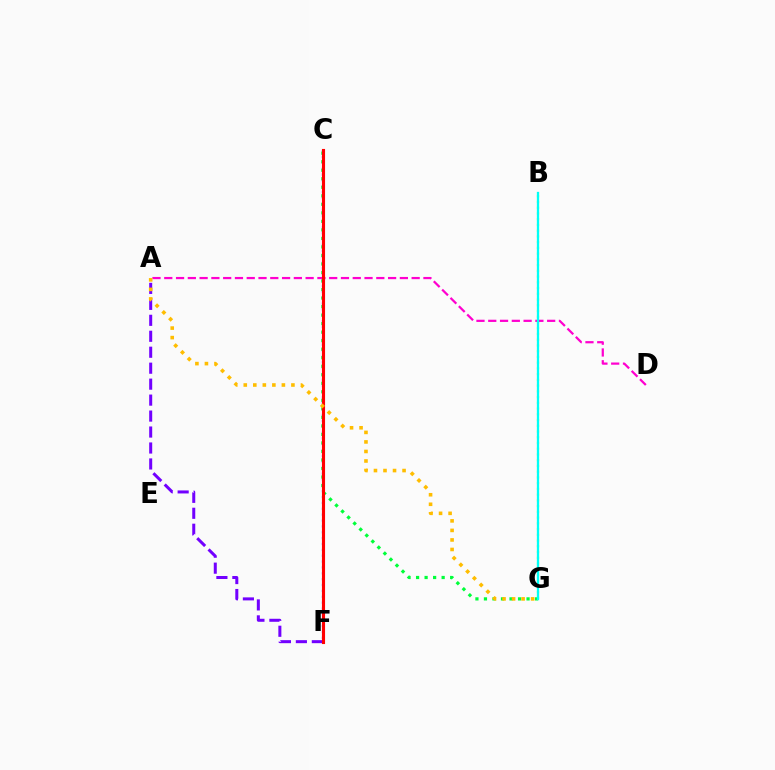{('A', 'F'): [{'color': '#7200ff', 'line_style': 'dashed', 'thickness': 2.17}], ('C', 'F'): [{'color': '#004bff', 'line_style': 'dotted', 'thickness': 1.59}, {'color': '#ff0000', 'line_style': 'solid', 'thickness': 2.24}], ('A', 'D'): [{'color': '#ff00cf', 'line_style': 'dashed', 'thickness': 1.6}], ('B', 'G'): [{'color': '#84ff00', 'line_style': 'dotted', 'thickness': 1.56}, {'color': '#00fff6', 'line_style': 'solid', 'thickness': 1.65}], ('C', 'G'): [{'color': '#00ff39', 'line_style': 'dotted', 'thickness': 2.32}], ('A', 'G'): [{'color': '#ffbd00', 'line_style': 'dotted', 'thickness': 2.59}]}